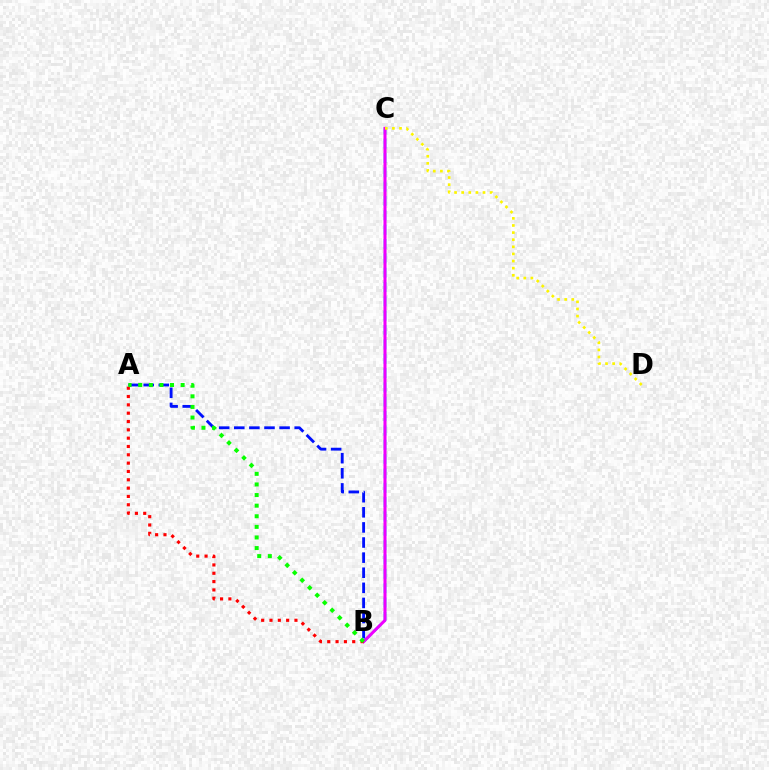{('B', 'C'): [{'color': '#00fff6', 'line_style': 'dashed', 'thickness': 1.95}, {'color': '#ee00ff', 'line_style': 'solid', 'thickness': 2.19}], ('C', 'D'): [{'color': '#fcf500', 'line_style': 'dotted', 'thickness': 1.93}], ('A', 'B'): [{'color': '#0010ff', 'line_style': 'dashed', 'thickness': 2.05}, {'color': '#ff0000', 'line_style': 'dotted', 'thickness': 2.26}, {'color': '#08ff00', 'line_style': 'dotted', 'thickness': 2.88}]}